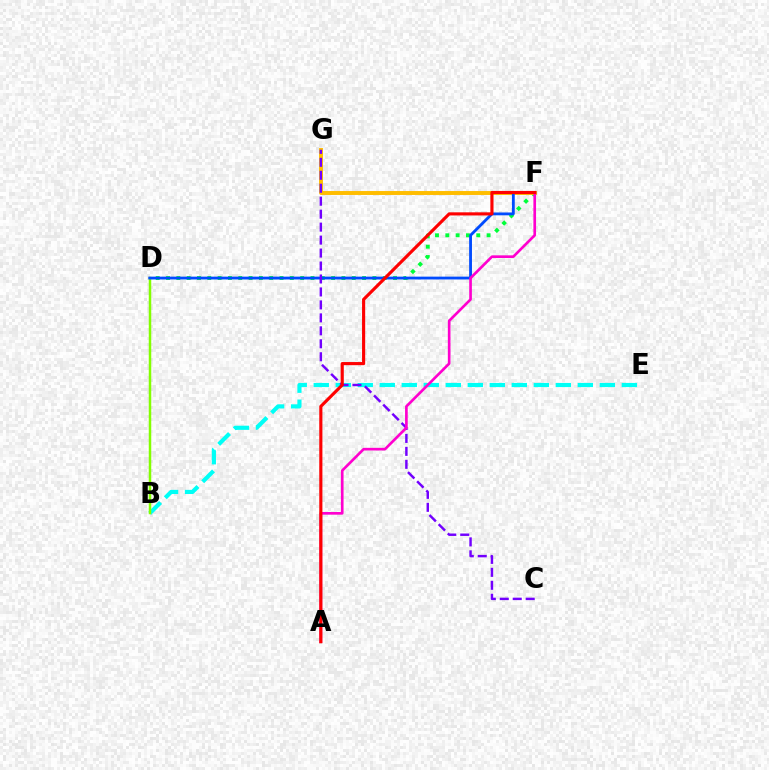{('D', 'F'): [{'color': '#00ff39', 'line_style': 'dotted', 'thickness': 2.8}, {'color': '#004bff', 'line_style': 'solid', 'thickness': 2.04}], ('B', 'E'): [{'color': '#00fff6', 'line_style': 'dashed', 'thickness': 2.99}], ('B', 'D'): [{'color': '#84ff00', 'line_style': 'solid', 'thickness': 1.79}], ('F', 'G'): [{'color': '#ffbd00', 'line_style': 'solid', 'thickness': 2.83}], ('C', 'G'): [{'color': '#7200ff', 'line_style': 'dashed', 'thickness': 1.76}], ('A', 'F'): [{'color': '#ff00cf', 'line_style': 'solid', 'thickness': 1.92}, {'color': '#ff0000', 'line_style': 'solid', 'thickness': 2.25}]}